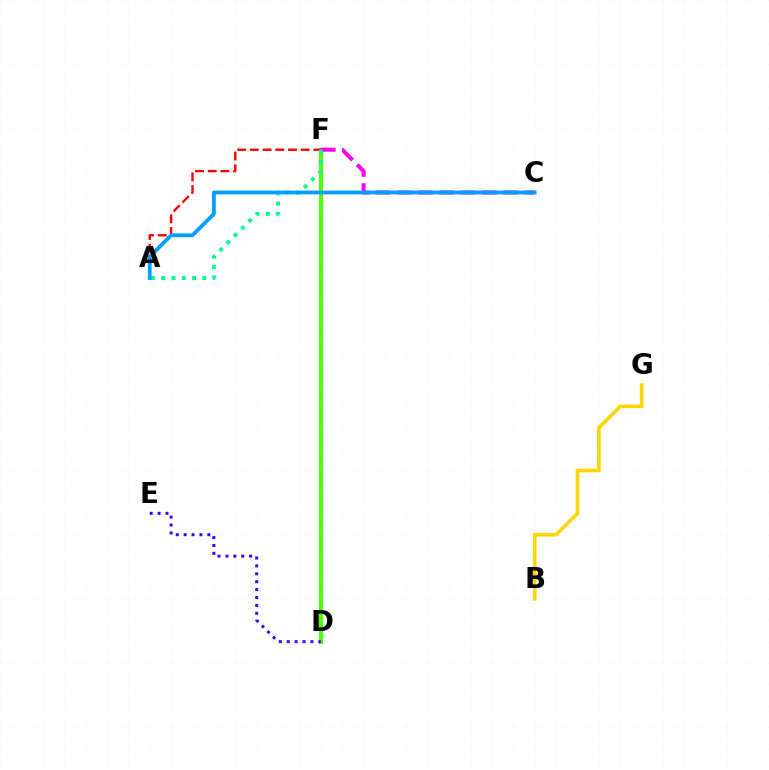{('D', 'F'): [{'color': '#4fff00', 'line_style': 'solid', 'thickness': 2.91}], ('D', 'E'): [{'color': '#3700ff', 'line_style': 'dotted', 'thickness': 2.15}], ('B', 'G'): [{'color': '#ffd500', 'line_style': 'solid', 'thickness': 2.63}], ('A', 'F'): [{'color': '#ff0000', 'line_style': 'dashed', 'thickness': 1.73}, {'color': '#00ff86', 'line_style': 'dotted', 'thickness': 2.79}], ('C', 'F'): [{'color': '#ff00ed', 'line_style': 'dashed', 'thickness': 2.89}], ('A', 'C'): [{'color': '#009eff', 'line_style': 'solid', 'thickness': 2.73}]}